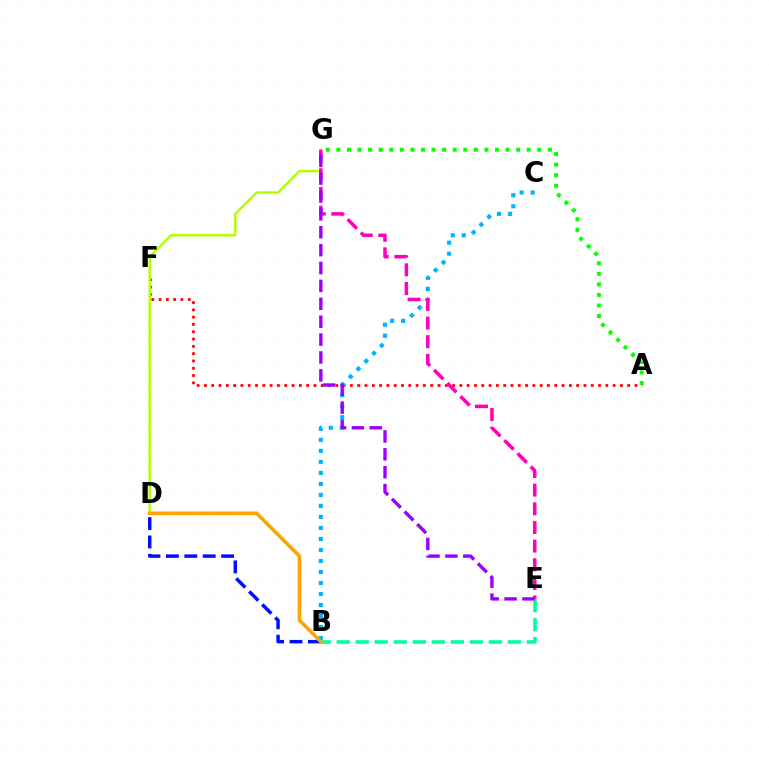{('A', 'F'): [{'color': '#ff0000', 'line_style': 'dotted', 'thickness': 1.98}], ('B', 'C'): [{'color': '#00b5ff', 'line_style': 'dotted', 'thickness': 2.99}], ('D', 'G'): [{'color': '#b3ff00', 'line_style': 'solid', 'thickness': 1.76}], ('B', 'E'): [{'color': '#00ff9d', 'line_style': 'dashed', 'thickness': 2.58}], ('B', 'D'): [{'color': '#0010ff', 'line_style': 'dashed', 'thickness': 2.5}, {'color': '#ffa500', 'line_style': 'solid', 'thickness': 2.65}], ('E', 'G'): [{'color': '#ff00bd', 'line_style': 'dashed', 'thickness': 2.53}, {'color': '#9b00ff', 'line_style': 'dashed', 'thickness': 2.43}], ('A', 'G'): [{'color': '#08ff00', 'line_style': 'dotted', 'thickness': 2.87}]}